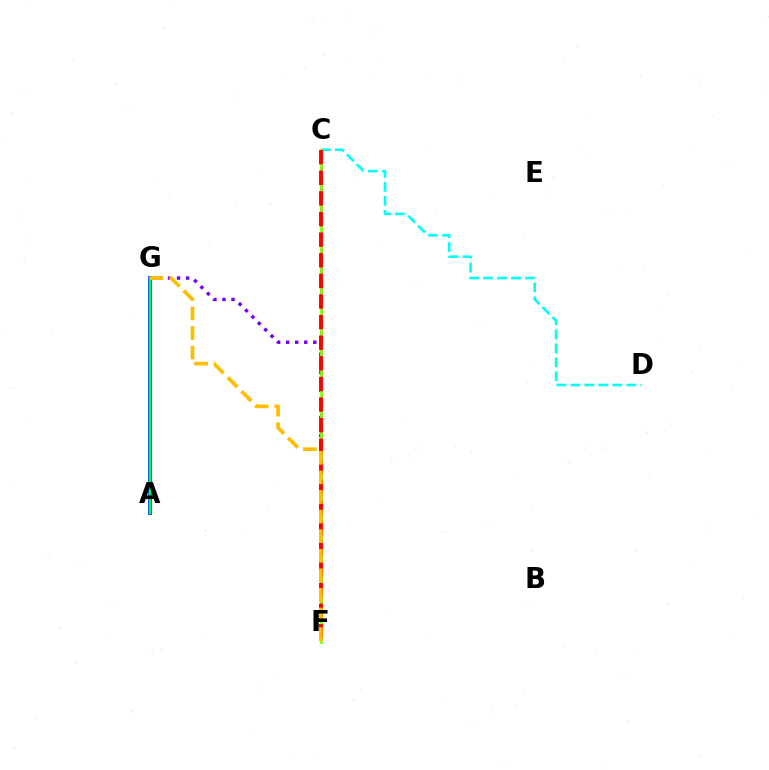{('C', 'F'): [{'color': '#ff00cf', 'line_style': 'dashed', 'thickness': 2.23}, {'color': '#84ff00', 'line_style': 'solid', 'thickness': 2.0}, {'color': '#ff0000', 'line_style': 'dashed', 'thickness': 2.8}], ('C', 'D'): [{'color': '#00fff6', 'line_style': 'dashed', 'thickness': 1.9}], ('F', 'G'): [{'color': '#7200ff', 'line_style': 'dotted', 'thickness': 2.46}, {'color': '#ffbd00', 'line_style': 'dashed', 'thickness': 2.66}], ('A', 'G'): [{'color': '#004bff', 'line_style': 'solid', 'thickness': 2.79}, {'color': '#00ff39', 'line_style': 'solid', 'thickness': 1.53}]}